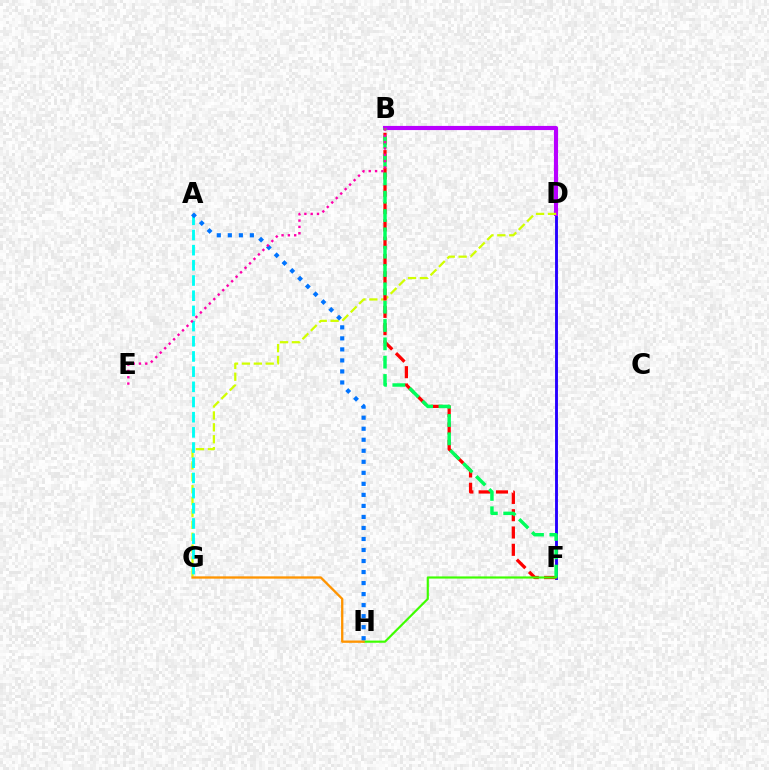{('D', 'F'): [{'color': '#2500ff', 'line_style': 'solid', 'thickness': 2.08}], ('B', 'D'): [{'color': '#b900ff', 'line_style': 'solid', 'thickness': 2.98}], ('D', 'G'): [{'color': '#d1ff00', 'line_style': 'dashed', 'thickness': 1.62}], ('B', 'F'): [{'color': '#ff0000', 'line_style': 'dashed', 'thickness': 2.35}, {'color': '#00ff5c', 'line_style': 'dashed', 'thickness': 2.49}], ('A', 'G'): [{'color': '#00fff6', 'line_style': 'dashed', 'thickness': 2.06}], ('F', 'H'): [{'color': '#3dff00', 'line_style': 'solid', 'thickness': 1.56}], ('G', 'H'): [{'color': '#ff9400', 'line_style': 'solid', 'thickness': 1.67}], ('A', 'H'): [{'color': '#0074ff', 'line_style': 'dotted', 'thickness': 3.0}], ('B', 'E'): [{'color': '#ff00ac', 'line_style': 'dotted', 'thickness': 1.72}]}